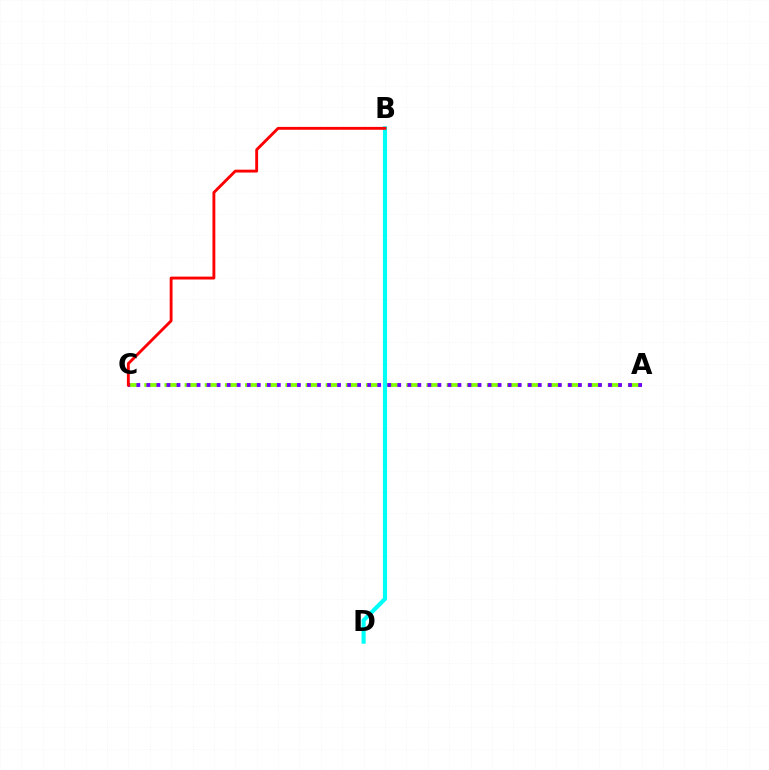{('A', 'C'): [{'color': '#84ff00', 'line_style': 'dashed', 'thickness': 2.74}, {'color': '#7200ff', 'line_style': 'dotted', 'thickness': 2.73}], ('B', 'D'): [{'color': '#00fff6', 'line_style': 'solid', 'thickness': 2.97}], ('B', 'C'): [{'color': '#ff0000', 'line_style': 'solid', 'thickness': 2.07}]}